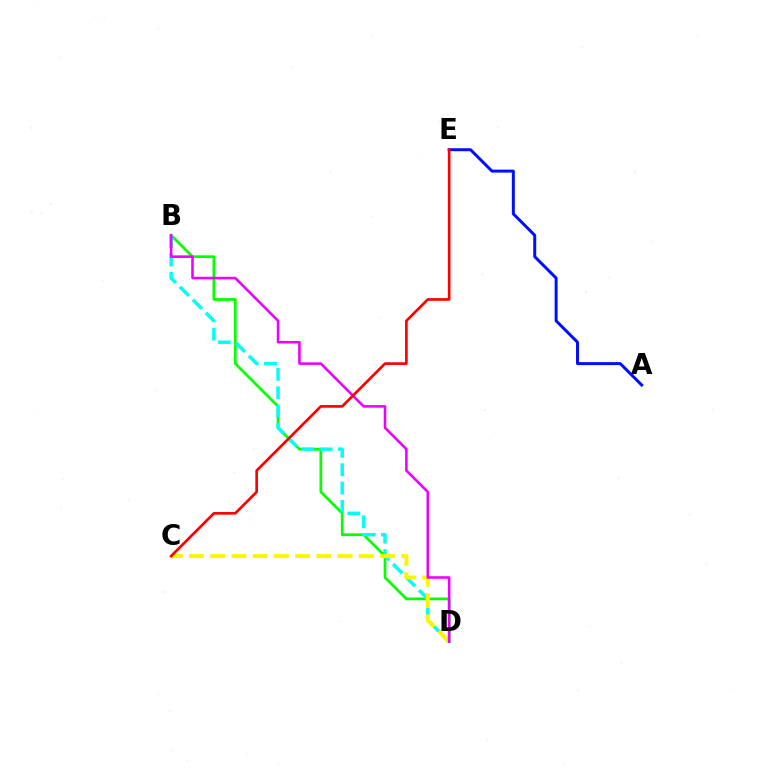{('B', 'D'): [{'color': '#08ff00', 'line_style': 'solid', 'thickness': 1.97}, {'color': '#00fff6', 'line_style': 'dashed', 'thickness': 2.5}, {'color': '#ee00ff', 'line_style': 'solid', 'thickness': 1.86}], ('A', 'E'): [{'color': '#0010ff', 'line_style': 'solid', 'thickness': 2.15}], ('C', 'D'): [{'color': '#fcf500', 'line_style': 'dashed', 'thickness': 2.88}], ('C', 'E'): [{'color': '#ff0000', 'line_style': 'solid', 'thickness': 1.93}]}